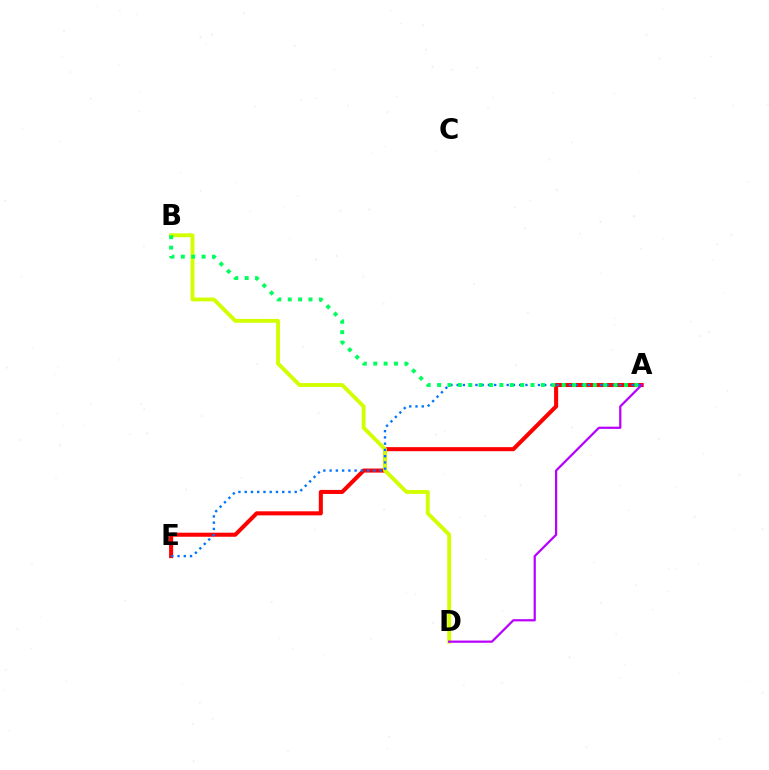{('A', 'E'): [{'color': '#ff0000', 'line_style': 'solid', 'thickness': 2.91}, {'color': '#0074ff', 'line_style': 'dotted', 'thickness': 1.7}], ('B', 'D'): [{'color': '#d1ff00', 'line_style': 'solid', 'thickness': 2.78}], ('A', 'D'): [{'color': '#b900ff', 'line_style': 'solid', 'thickness': 1.6}], ('A', 'B'): [{'color': '#00ff5c', 'line_style': 'dotted', 'thickness': 2.82}]}